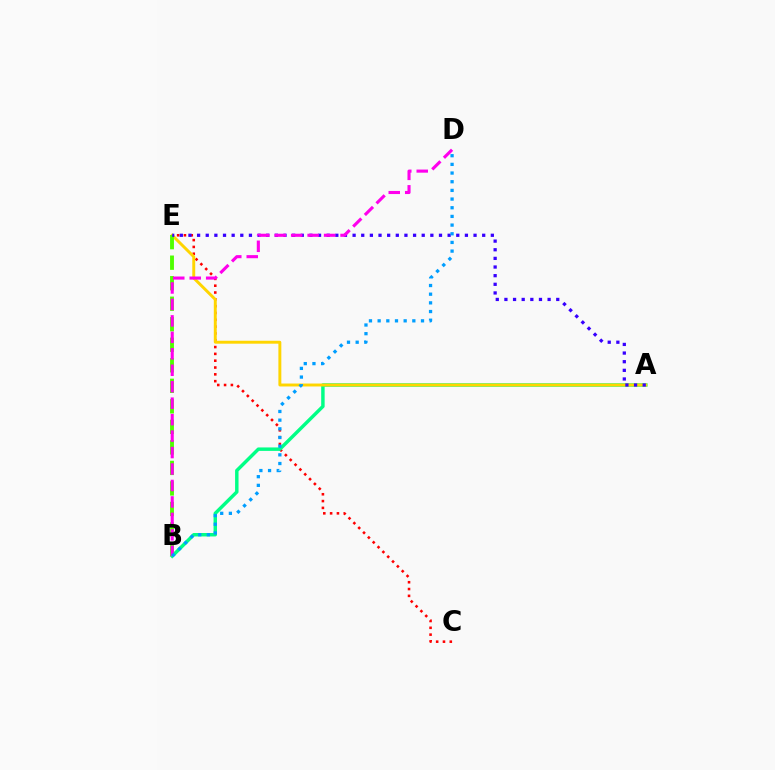{('C', 'E'): [{'color': '#ff0000', 'line_style': 'dotted', 'thickness': 1.85}], ('A', 'B'): [{'color': '#00ff86', 'line_style': 'solid', 'thickness': 2.48}], ('A', 'E'): [{'color': '#ffd500', 'line_style': 'solid', 'thickness': 2.12}, {'color': '#3700ff', 'line_style': 'dotted', 'thickness': 2.35}], ('B', 'E'): [{'color': '#4fff00', 'line_style': 'dashed', 'thickness': 2.79}], ('B', 'D'): [{'color': '#ff00ed', 'line_style': 'dashed', 'thickness': 2.24}, {'color': '#009eff', 'line_style': 'dotted', 'thickness': 2.36}]}